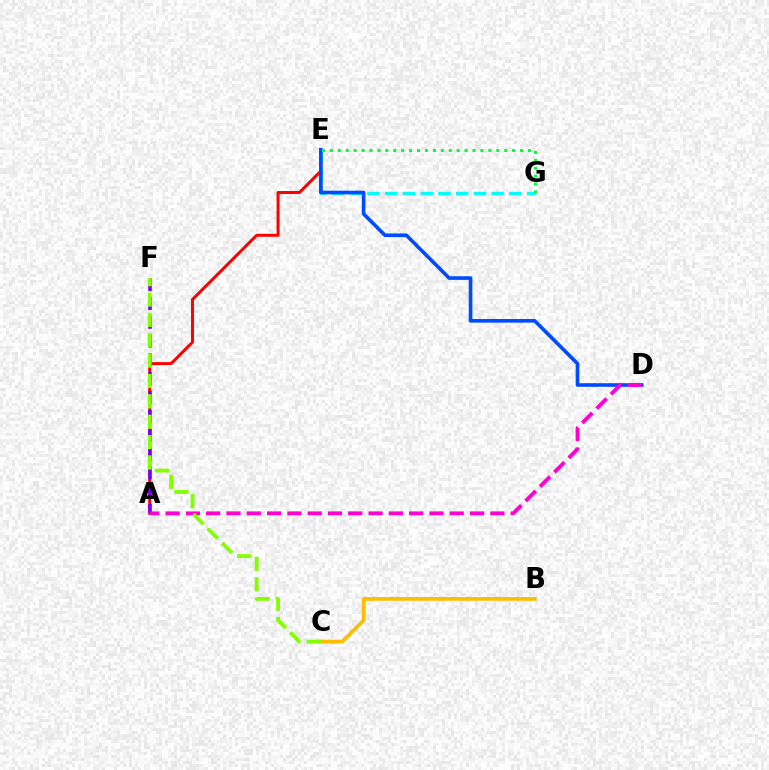{('A', 'E'): [{'color': '#ff0000', 'line_style': 'solid', 'thickness': 2.14}], ('E', 'G'): [{'color': '#00fff6', 'line_style': 'dashed', 'thickness': 2.41}, {'color': '#00ff39', 'line_style': 'dotted', 'thickness': 2.15}], ('D', 'E'): [{'color': '#004bff', 'line_style': 'solid', 'thickness': 2.61}], ('A', 'F'): [{'color': '#7200ff', 'line_style': 'dashed', 'thickness': 2.56}], ('A', 'D'): [{'color': '#ff00cf', 'line_style': 'dashed', 'thickness': 2.76}], ('B', 'C'): [{'color': '#ffbd00', 'line_style': 'solid', 'thickness': 2.69}], ('C', 'F'): [{'color': '#84ff00', 'line_style': 'dashed', 'thickness': 2.77}]}